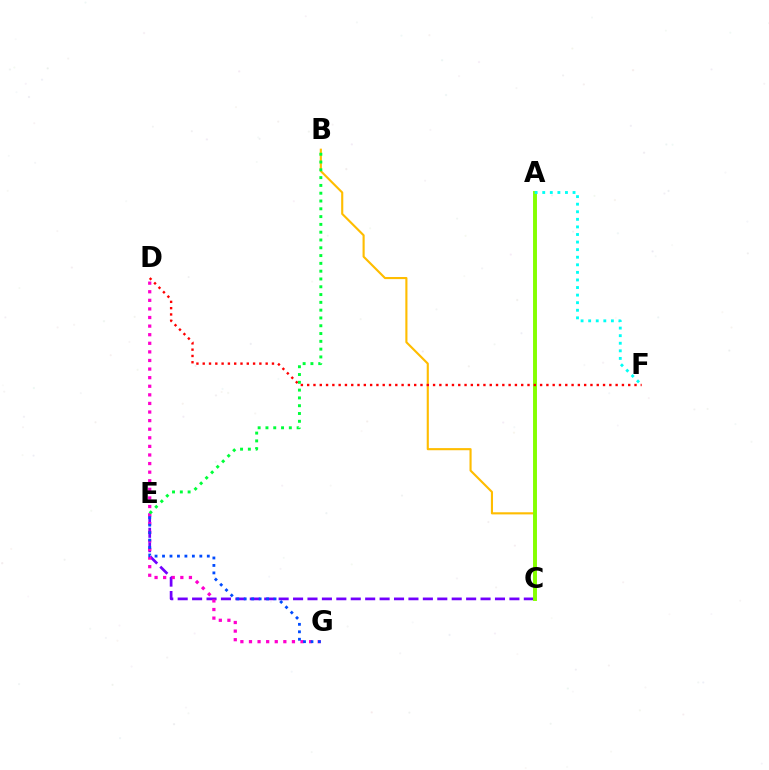{('B', 'C'): [{'color': '#ffbd00', 'line_style': 'solid', 'thickness': 1.53}], ('C', 'E'): [{'color': '#7200ff', 'line_style': 'dashed', 'thickness': 1.96}], ('A', 'C'): [{'color': '#84ff00', 'line_style': 'solid', 'thickness': 2.82}], ('A', 'F'): [{'color': '#00fff6', 'line_style': 'dotted', 'thickness': 2.06}], ('D', 'G'): [{'color': '#ff00cf', 'line_style': 'dotted', 'thickness': 2.33}], ('E', 'G'): [{'color': '#004bff', 'line_style': 'dotted', 'thickness': 2.03}], ('D', 'F'): [{'color': '#ff0000', 'line_style': 'dotted', 'thickness': 1.71}], ('B', 'E'): [{'color': '#00ff39', 'line_style': 'dotted', 'thickness': 2.12}]}